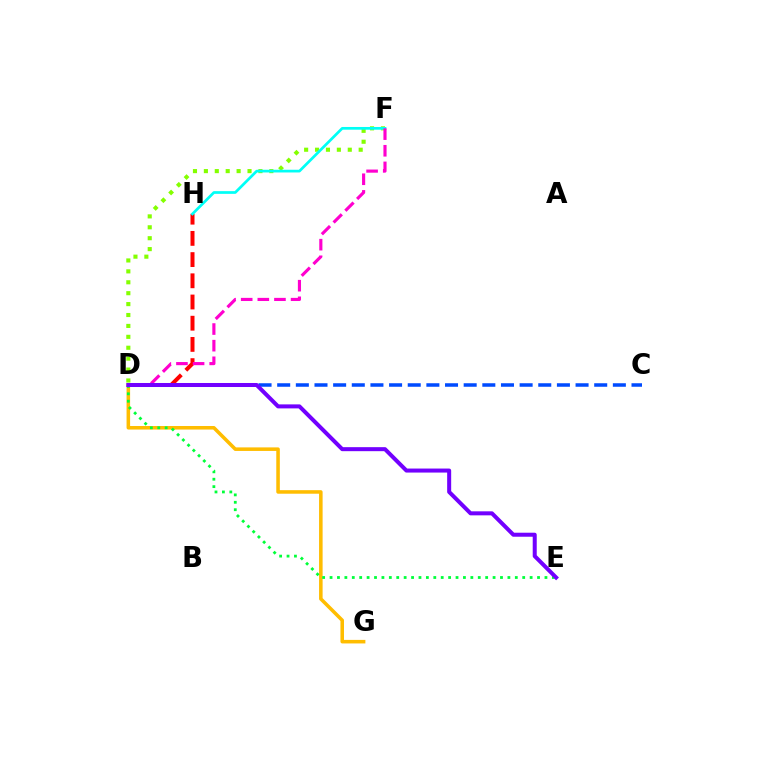{('D', 'G'): [{'color': '#ffbd00', 'line_style': 'solid', 'thickness': 2.55}], ('D', 'E'): [{'color': '#00ff39', 'line_style': 'dotted', 'thickness': 2.01}, {'color': '#7200ff', 'line_style': 'solid', 'thickness': 2.89}], ('C', 'D'): [{'color': '#004bff', 'line_style': 'dashed', 'thickness': 2.53}], ('D', 'F'): [{'color': '#84ff00', 'line_style': 'dotted', 'thickness': 2.96}, {'color': '#ff00cf', 'line_style': 'dashed', 'thickness': 2.26}], ('D', 'H'): [{'color': '#ff0000', 'line_style': 'dashed', 'thickness': 2.88}], ('F', 'H'): [{'color': '#00fff6', 'line_style': 'solid', 'thickness': 1.95}]}